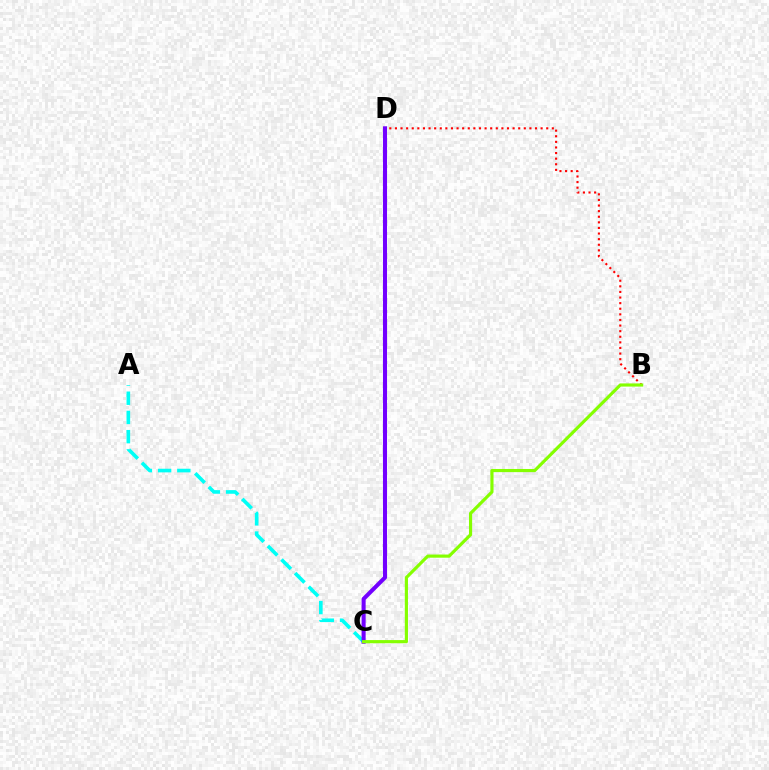{('B', 'D'): [{'color': '#ff0000', 'line_style': 'dotted', 'thickness': 1.52}], ('A', 'C'): [{'color': '#00fff6', 'line_style': 'dashed', 'thickness': 2.61}], ('C', 'D'): [{'color': '#7200ff', 'line_style': 'solid', 'thickness': 2.92}], ('B', 'C'): [{'color': '#84ff00', 'line_style': 'solid', 'thickness': 2.27}]}